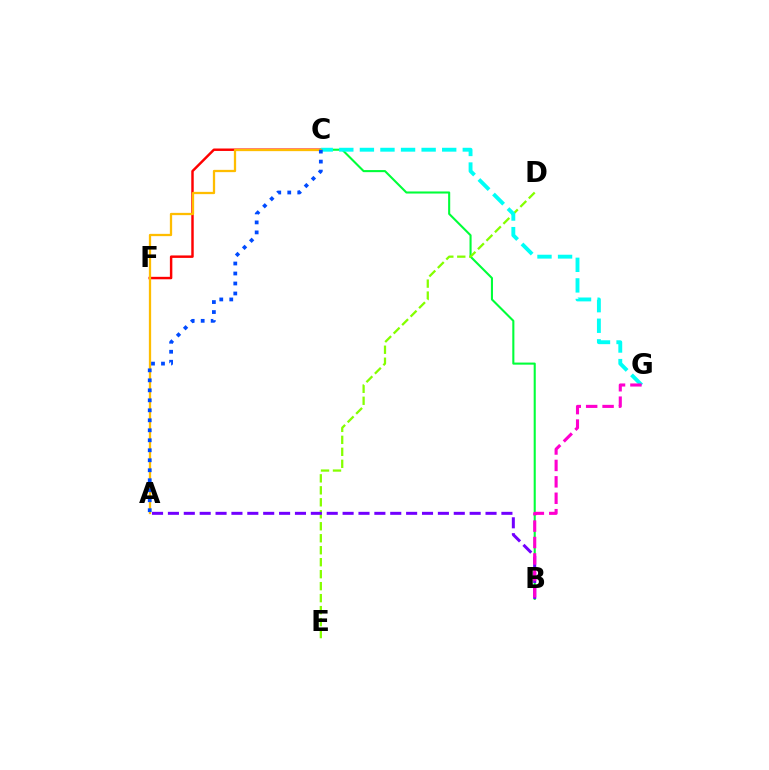{('C', 'F'): [{'color': '#ff0000', 'line_style': 'solid', 'thickness': 1.77}], ('B', 'C'): [{'color': '#00ff39', 'line_style': 'solid', 'thickness': 1.5}], ('D', 'E'): [{'color': '#84ff00', 'line_style': 'dashed', 'thickness': 1.63}], ('C', 'G'): [{'color': '#00fff6', 'line_style': 'dashed', 'thickness': 2.8}], ('A', 'B'): [{'color': '#7200ff', 'line_style': 'dashed', 'thickness': 2.16}], ('A', 'C'): [{'color': '#ffbd00', 'line_style': 'solid', 'thickness': 1.64}, {'color': '#004bff', 'line_style': 'dotted', 'thickness': 2.71}], ('B', 'G'): [{'color': '#ff00cf', 'line_style': 'dashed', 'thickness': 2.23}]}